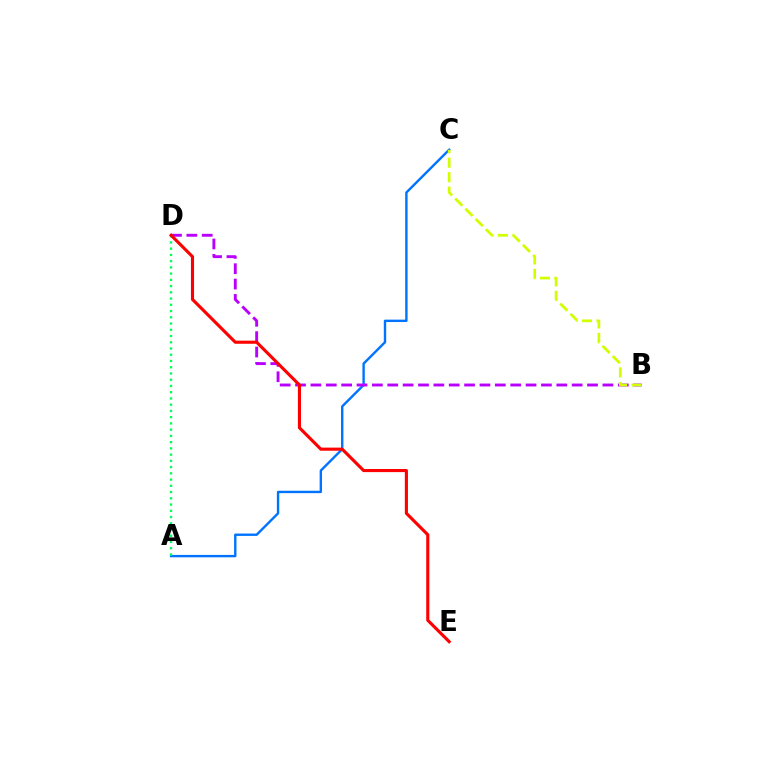{('A', 'C'): [{'color': '#0074ff', 'line_style': 'solid', 'thickness': 1.72}], ('B', 'D'): [{'color': '#b900ff', 'line_style': 'dashed', 'thickness': 2.09}], ('A', 'D'): [{'color': '#00ff5c', 'line_style': 'dotted', 'thickness': 1.7}], ('B', 'C'): [{'color': '#d1ff00', 'line_style': 'dashed', 'thickness': 1.96}], ('D', 'E'): [{'color': '#ff0000', 'line_style': 'solid', 'thickness': 2.24}]}